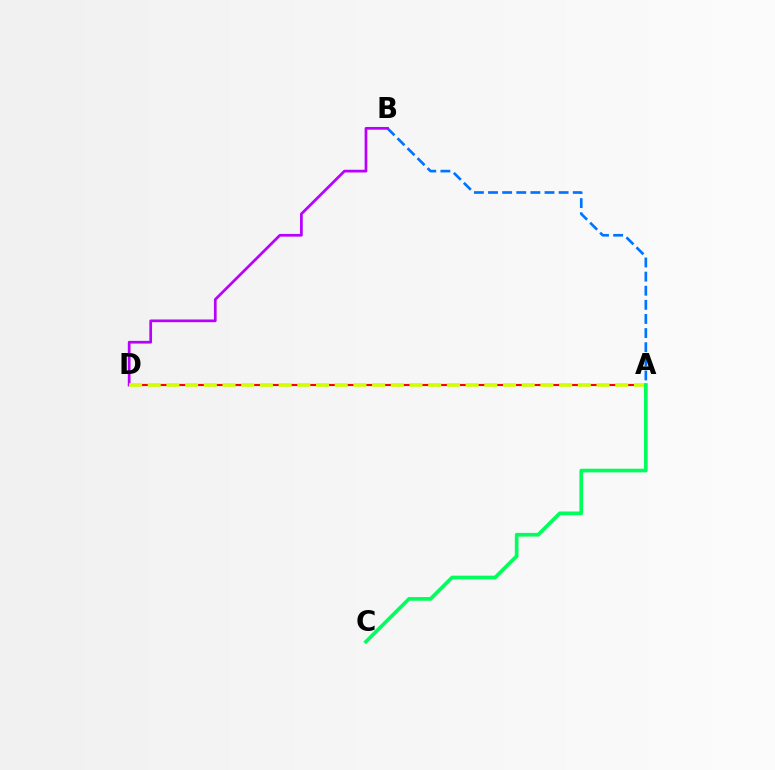{('A', 'B'): [{'color': '#0074ff', 'line_style': 'dashed', 'thickness': 1.92}], ('A', 'D'): [{'color': '#ff0000', 'line_style': 'solid', 'thickness': 1.53}, {'color': '#d1ff00', 'line_style': 'dashed', 'thickness': 2.54}], ('B', 'D'): [{'color': '#b900ff', 'line_style': 'solid', 'thickness': 1.96}], ('A', 'C'): [{'color': '#00ff5c', 'line_style': 'solid', 'thickness': 2.65}]}